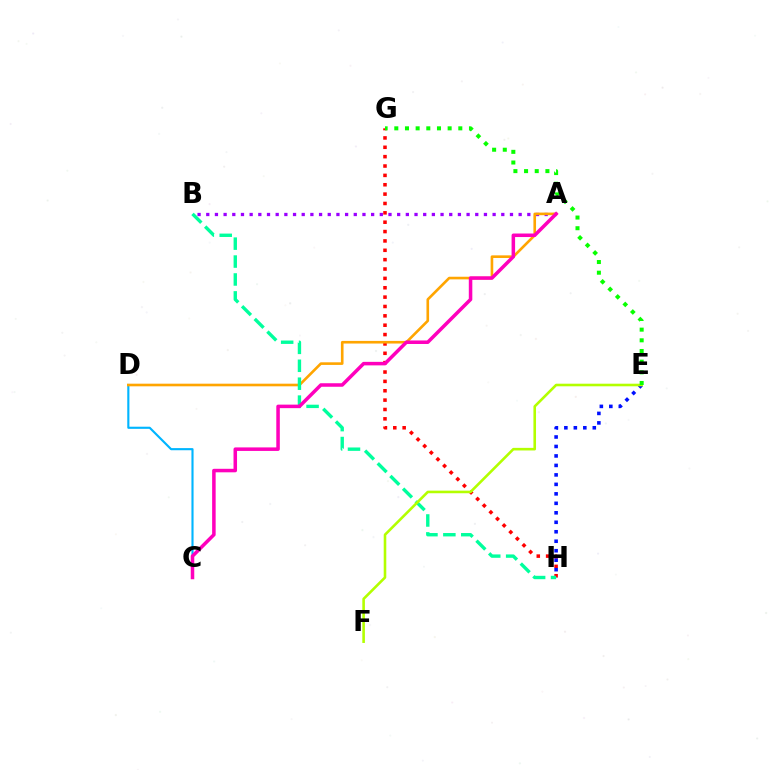{('C', 'D'): [{'color': '#00b5ff', 'line_style': 'solid', 'thickness': 1.54}], ('G', 'H'): [{'color': '#ff0000', 'line_style': 'dotted', 'thickness': 2.54}], ('A', 'B'): [{'color': '#9b00ff', 'line_style': 'dotted', 'thickness': 2.36}], ('A', 'D'): [{'color': '#ffa500', 'line_style': 'solid', 'thickness': 1.89}], ('E', 'H'): [{'color': '#0010ff', 'line_style': 'dotted', 'thickness': 2.58}], ('B', 'H'): [{'color': '#00ff9d', 'line_style': 'dashed', 'thickness': 2.43}], ('A', 'C'): [{'color': '#ff00bd', 'line_style': 'solid', 'thickness': 2.53}], ('E', 'F'): [{'color': '#b3ff00', 'line_style': 'solid', 'thickness': 1.87}], ('E', 'G'): [{'color': '#08ff00', 'line_style': 'dotted', 'thickness': 2.9}]}